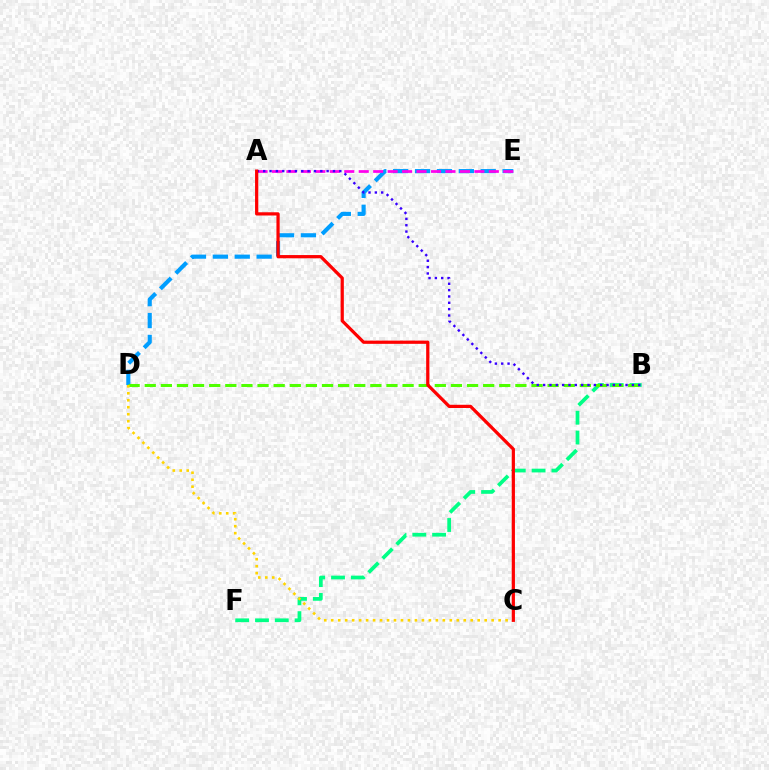{('D', 'E'): [{'color': '#009eff', 'line_style': 'dashed', 'thickness': 2.97}], ('B', 'F'): [{'color': '#00ff86', 'line_style': 'dashed', 'thickness': 2.69}], ('B', 'D'): [{'color': '#4fff00', 'line_style': 'dashed', 'thickness': 2.19}], ('A', 'E'): [{'color': '#ff00ed', 'line_style': 'dashed', 'thickness': 1.96}], ('A', 'B'): [{'color': '#3700ff', 'line_style': 'dotted', 'thickness': 1.72}], ('C', 'D'): [{'color': '#ffd500', 'line_style': 'dotted', 'thickness': 1.9}], ('A', 'C'): [{'color': '#ff0000', 'line_style': 'solid', 'thickness': 2.32}]}